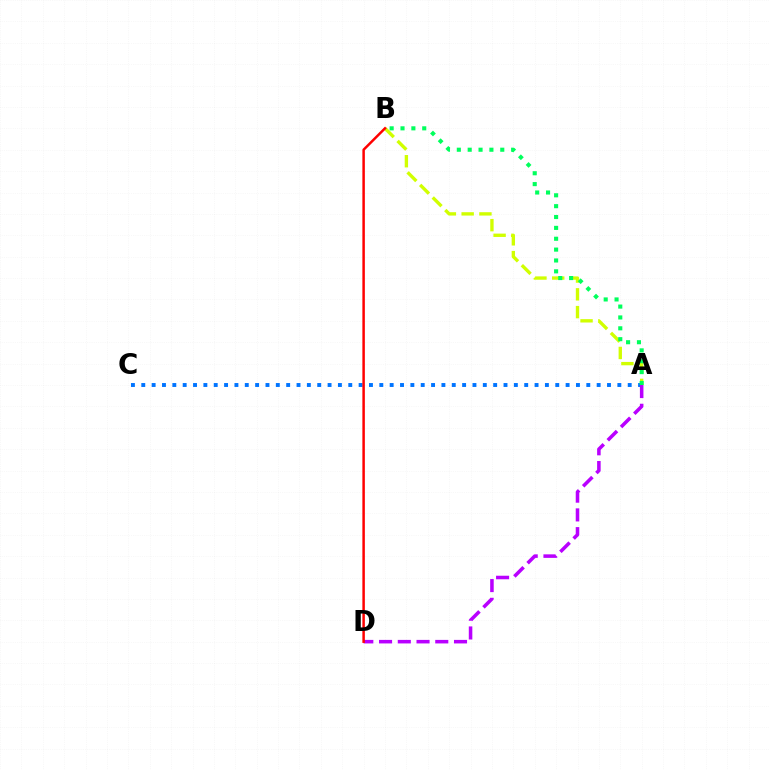{('A', 'B'): [{'color': '#d1ff00', 'line_style': 'dashed', 'thickness': 2.41}, {'color': '#00ff5c', 'line_style': 'dotted', 'thickness': 2.95}], ('A', 'C'): [{'color': '#0074ff', 'line_style': 'dotted', 'thickness': 2.81}], ('A', 'D'): [{'color': '#b900ff', 'line_style': 'dashed', 'thickness': 2.55}], ('B', 'D'): [{'color': '#ff0000', 'line_style': 'solid', 'thickness': 1.79}]}